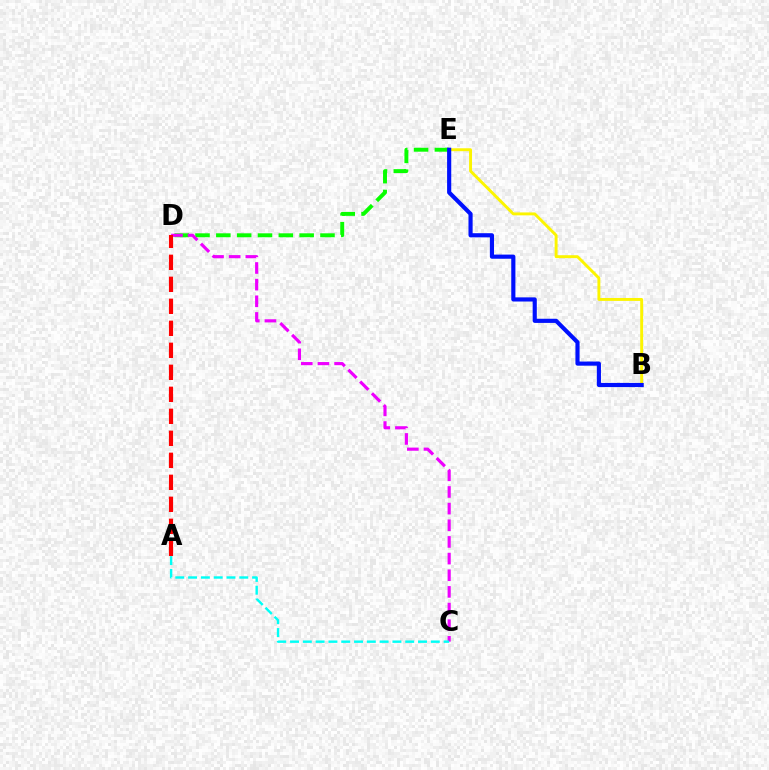{('D', 'E'): [{'color': '#08ff00', 'line_style': 'dashed', 'thickness': 2.83}], ('C', 'D'): [{'color': '#ee00ff', 'line_style': 'dashed', 'thickness': 2.26}], ('A', 'C'): [{'color': '#00fff6', 'line_style': 'dashed', 'thickness': 1.74}], ('B', 'E'): [{'color': '#fcf500', 'line_style': 'solid', 'thickness': 2.1}, {'color': '#0010ff', 'line_style': 'solid', 'thickness': 2.99}], ('A', 'D'): [{'color': '#ff0000', 'line_style': 'dashed', 'thickness': 2.99}]}